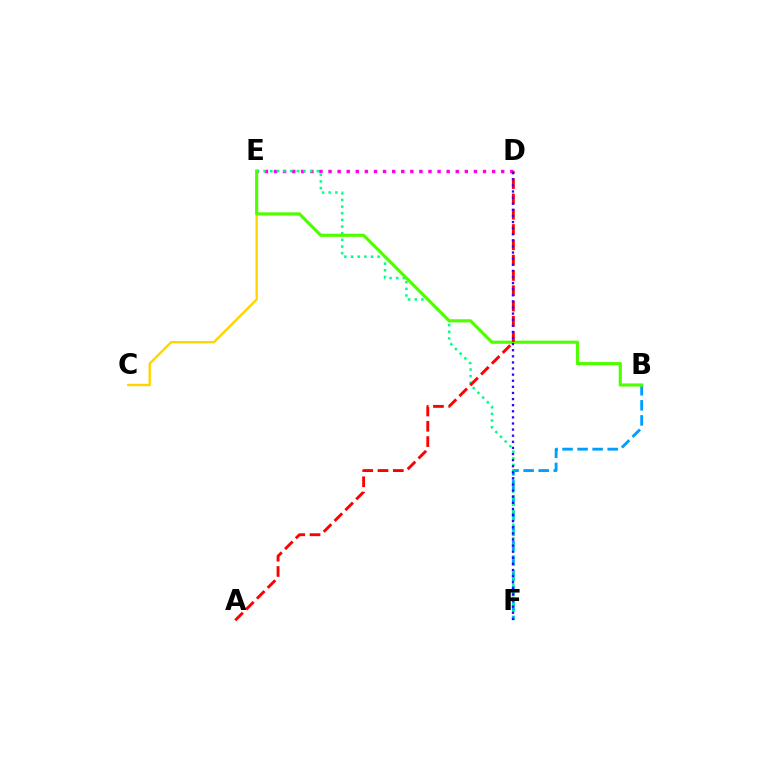{('C', 'E'): [{'color': '#ffd500', 'line_style': 'solid', 'thickness': 1.73}], ('D', 'E'): [{'color': '#ff00ed', 'line_style': 'dotted', 'thickness': 2.47}], ('B', 'F'): [{'color': '#009eff', 'line_style': 'dashed', 'thickness': 2.05}], ('E', 'F'): [{'color': '#00ff86', 'line_style': 'dotted', 'thickness': 1.81}], ('B', 'E'): [{'color': '#4fff00', 'line_style': 'solid', 'thickness': 2.26}], ('A', 'D'): [{'color': '#ff0000', 'line_style': 'dashed', 'thickness': 2.08}], ('D', 'F'): [{'color': '#3700ff', 'line_style': 'dotted', 'thickness': 1.66}]}